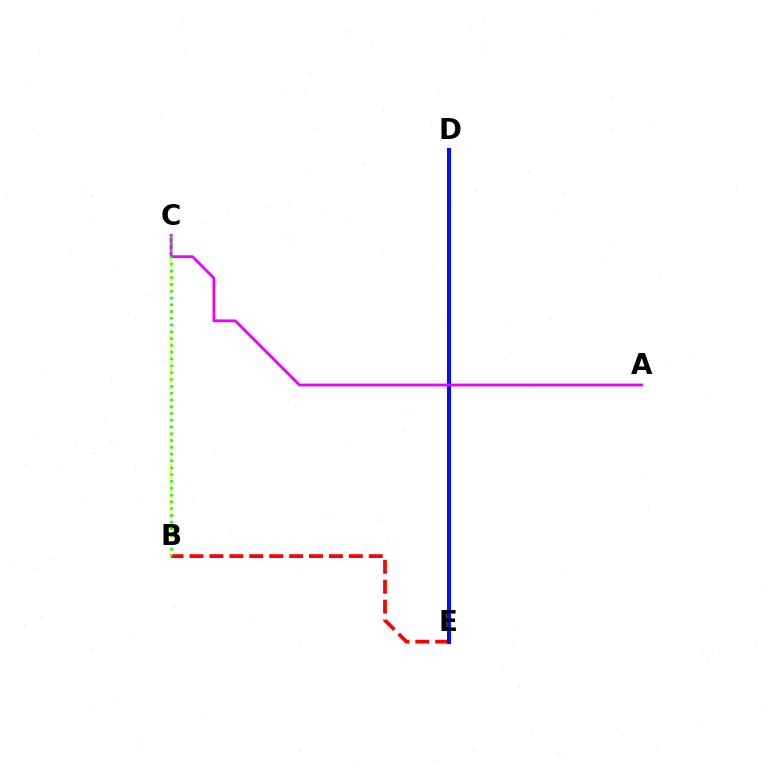{('D', 'E'): [{'color': '#00fff6', 'line_style': 'solid', 'thickness': 2.18}, {'color': '#0010ff', 'line_style': 'solid', 'thickness': 2.95}], ('B', 'E'): [{'color': '#ff0000', 'line_style': 'dashed', 'thickness': 2.71}], ('B', 'C'): [{'color': '#fcf500', 'line_style': 'dotted', 'thickness': 1.74}, {'color': '#08ff00', 'line_style': 'dotted', 'thickness': 1.85}], ('A', 'C'): [{'color': '#ee00ff', 'line_style': 'solid', 'thickness': 2.0}]}